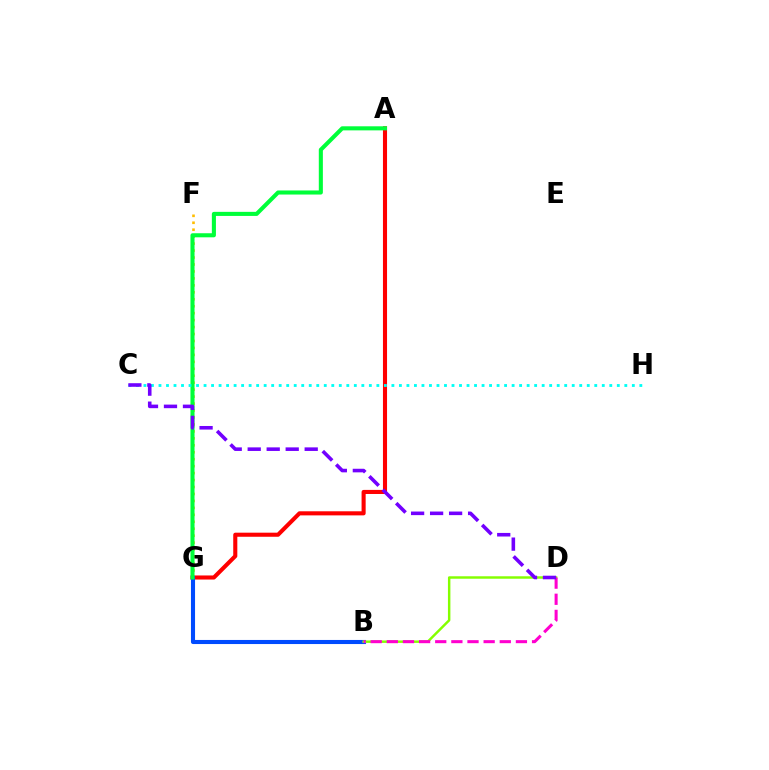{('A', 'G'): [{'color': '#ff0000', 'line_style': 'solid', 'thickness': 2.94}, {'color': '#00ff39', 'line_style': 'solid', 'thickness': 2.93}], ('F', 'G'): [{'color': '#ffbd00', 'line_style': 'dotted', 'thickness': 1.89}], ('B', 'G'): [{'color': '#004bff', 'line_style': 'solid', 'thickness': 2.94}], ('B', 'D'): [{'color': '#84ff00', 'line_style': 'solid', 'thickness': 1.77}, {'color': '#ff00cf', 'line_style': 'dashed', 'thickness': 2.19}], ('C', 'H'): [{'color': '#00fff6', 'line_style': 'dotted', 'thickness': 2.04}], ('C', 'D'): [{'color': '#7200ff', 'line_style': 'dashed', 'thickness': 2.58}]}